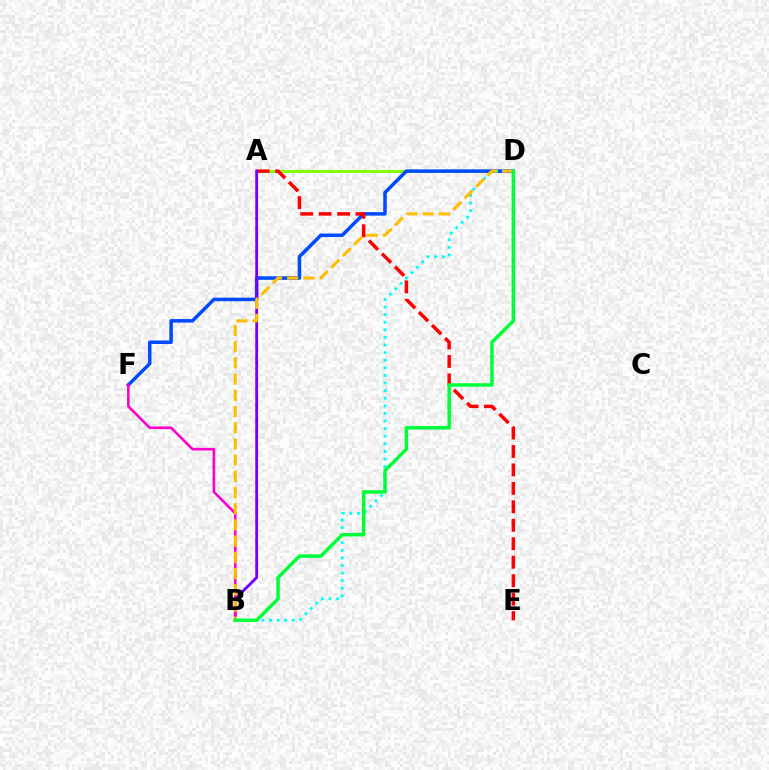{('A', 'D'): [{'color': '#84ff00', 'line_style': 'solid', 'thickness': 2.16}], ('D', 'F'): [{'color': '#004bff', 'line_style': 'solid', 'thickness': 2.54}], ('A', 'E'): [{'color': '#ff0000', 'line_style': 'dashed', 'thickness': 2.51}], ('A', 'B'): [{'color': '#7200ff', 'line_style': 'solid', 'thickness': 2.04}], ('B', 'F'): [{'color': '#ff00cf', 'line_style': 'solid', 'thickness': 1.88}], ('B', 'D'): [{'color': '#00fff6', 'line_style': 'dotted', 'thickness': 2.06}, {'color': '#ffbd00', 'line_style': 'dashed', 'thickness': 2.2}, {'color': '#00ff39', 'line_style': 'solid', 'thickness': 2.51}]}